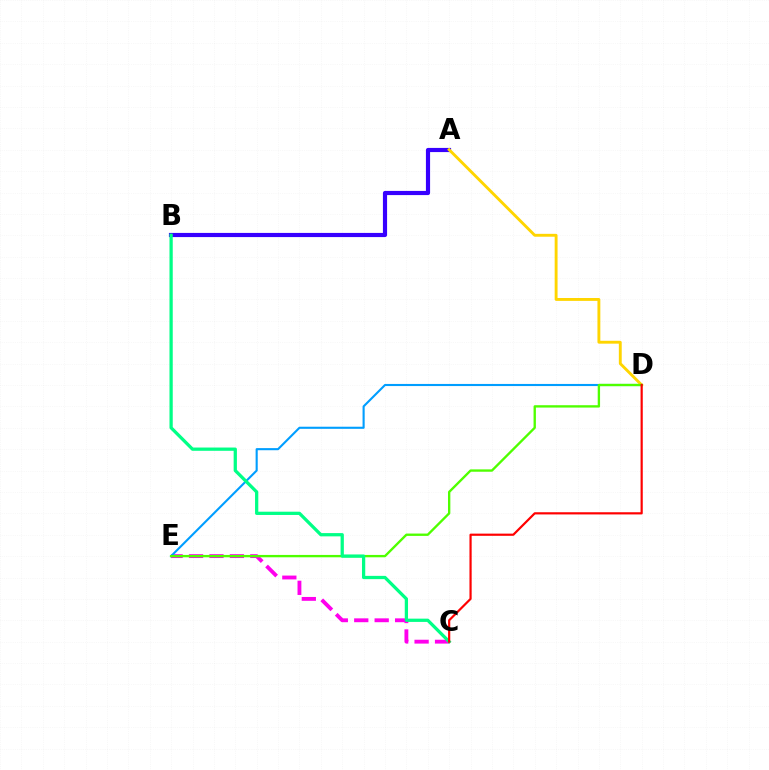{('C', 'E'): [{'color': '#ff00ed', 'line_style': 'dashed', 'thickness': 2.78}], ('D', 'E'): [{'color': '#009eff', 'line_style': 'solid', 'thickness': 1.52}, {'color': '#4fff00', 'line_style': 'solid', 'thickness': 1.69}], ('A', 'B'): [{'color': '#3700ff', 'line_style': 'solid', 'thickness': 3.0}], ('A', 'D'): [{'color': '#ffd500', 'line_style': 'solid', 'thickness': 2.08}], ('B', 'C'): [{'color': '#00ff86', 'line_style': 'solid', 'thickness': 2.35}], ('C', 'D'): [{'color': '#ff0000', 'line_style': 'solid', 'thickness': 1.58}]}